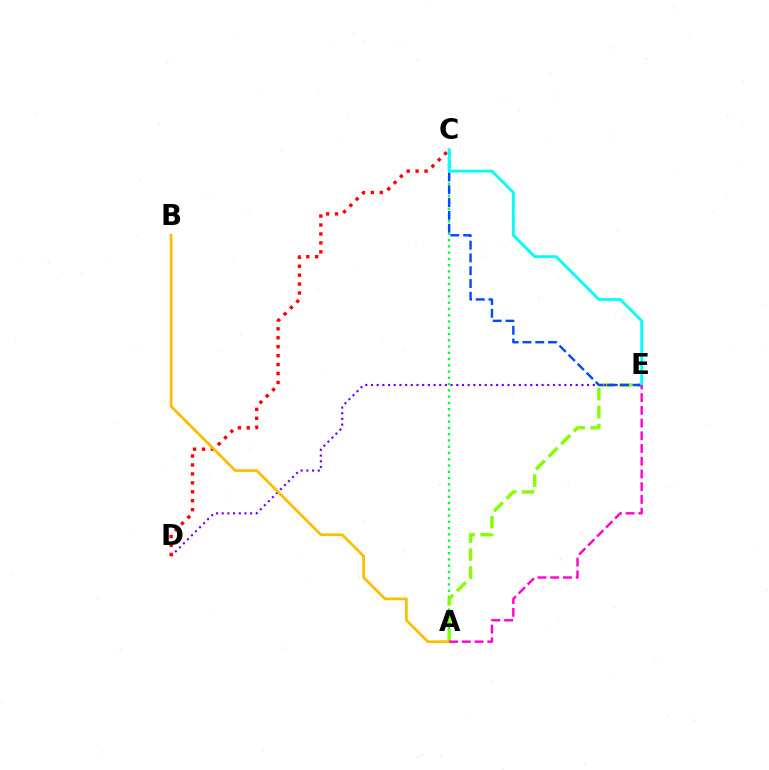{('A', 'C'): [{'color': '#00ff39', 'line_style': 'dotted', 'thickness': 1.7}], ('A', 'E'): [{'color': '#84ff00', 'line_style': 'dashed', 'thickness': 2.44}, {'color': '#ff00cf', 'line_style': 'dashed', 'thickness': 1.73}], ('D', 'E'): [{'color': '#7200ff', 'line_style': 'dotted', 'thickness': 1.55}], ('C', 'D'): [{'color': '#ff0000', 'line_style': 'dotted', 'thickness': 2.43}], ('C', 'E'): [{'color': '#004bff', 'line_style': 'dashed', 'thickness': 1.74}, {'color': '#00fff6', 'line_style': 'solid', 'thickness': 2.04}], ('A', 'B'): [{'color': '#ffbd00', 'line_style': 'solid', 'thickness': 1.97}]}